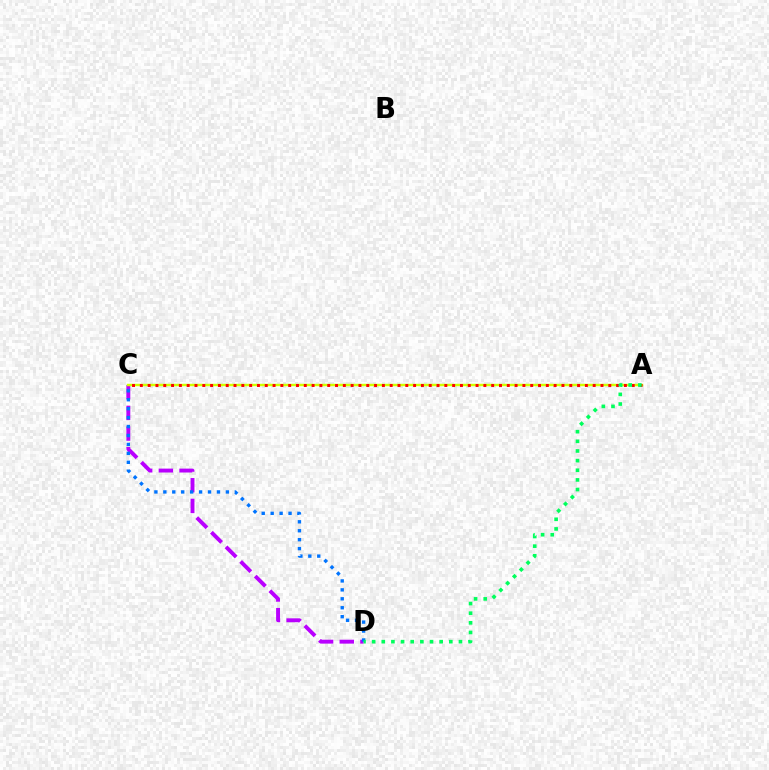{('C', 'D'): [{'color': '#b900ff', 'line_style': 'dashed', 'thickness': 2.81}, {'color': '#0074ff', 'line_style': 'dotted', 'thickness': 2.43}], ('A', 'C'): [{'color': '#d1ff00', 'line_style': 'solid', 'thickness': 1.76}, {'color': '#ff0000', 'line_style': 'dotted', 'thickness': 2.12}], ('A', 'D'): [{'color': '#00ff5c', 'line_style': 'dotted', 'thickness': 2.62}]}